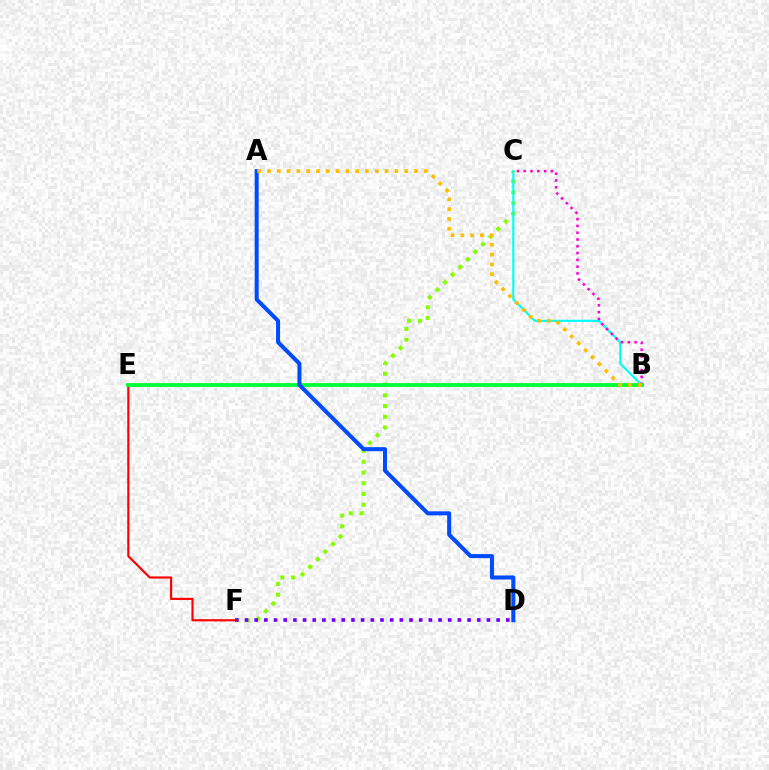{('C', 'F'): [{'color': '#84ff00', 'line_style': 'dotted', 'thickness': 2.92}], ('B', 'C'): [{'color': '#00fff6', 'line_style': 'solid', 'thickness': 1.53}, {'color': '#ff00cf', 'line_style': 'dotted', 'thickness': 1.84}], ('D', 'F'): [{'color': '#7200ff', 'line_style': 'dotted', 'thickness': 2.63}], ('E', 'F'): [{'color': '#ff0000', 'line_style': 'solid', 'thickness': 1.56}], ('B', 'E'): [{'color': '#00ff39', 'line_style': 'solid', 'thickness': 2.73}], ('A', 'D'): [{'color': '#004bff', 'line_style': 'solid', 'thickness': 2.9}], ('A', 'B'): [{'color': '#ffbd00', 'line_style': 'dotted', 'thickness': 2.66}]}